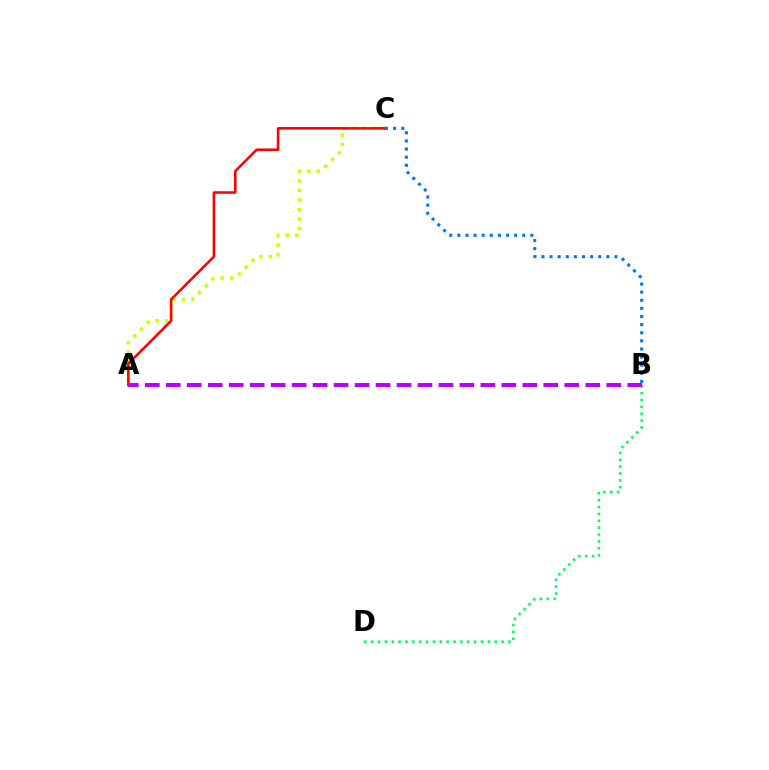{('A', 'C'): [{'color': '#d1ff00', 'line_style': 'dotted', 'thickness': 2.59}, {'color': '#ff0000', 'line_style': 'solid', 'thickness': 1.83}], ('B', 'D'): [{'color': '#00ff5c', 'line_style': 'dotted', 'thickness': 1.86}], ('B', 'C'): [{'color': '#0074ff', 'line_style': 'dotted', 'thickness': 2.2}], ('A', 'B'): [{'color': '#b900ff', 'line_style': 'dashed', 'thickness': 2.85}]}